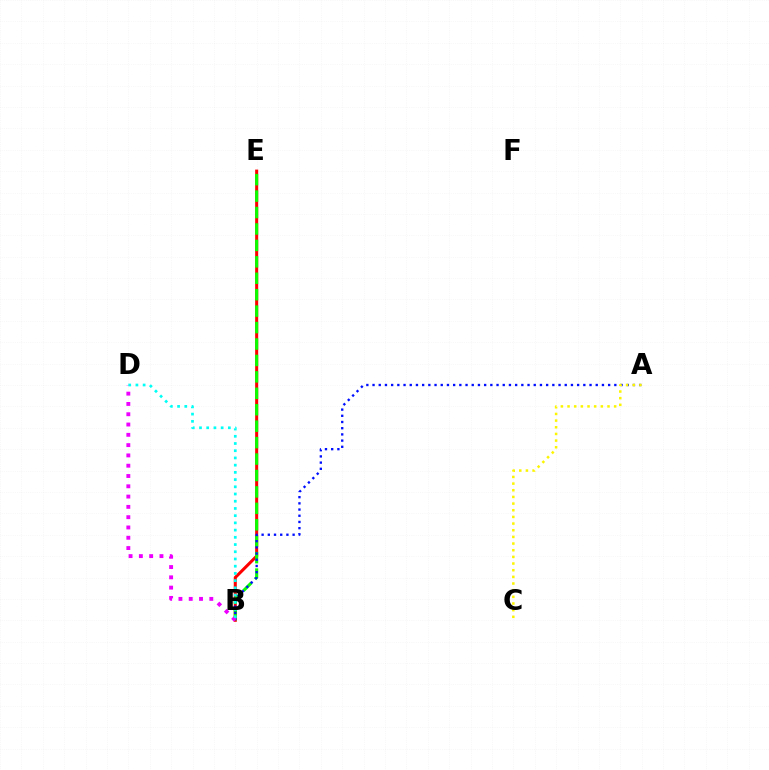{('B', 'E'): [{'color': '#ff0000', 'line_style': 'solid', 'thickness': 2.2}, {'color': '#08ff00', 'line_style': 'dashed', 'thickness': 2.23}], ('A', 'B'): [{'color': '#0010ff', 'line_style': 'dotted', 'thickness': 1.68}], ('A', 'C'): [{'color': '#fcf500', 'line_style': 'dotted', 'thickness': 1.81}], ('B', 'D'): [{'color': '#ee00ff', 'line_style': 'dotted', 'thickness': 2.8}, {'color': '#00fff6', 'line_style': 'dotted', 'thickness': 1.96}]}